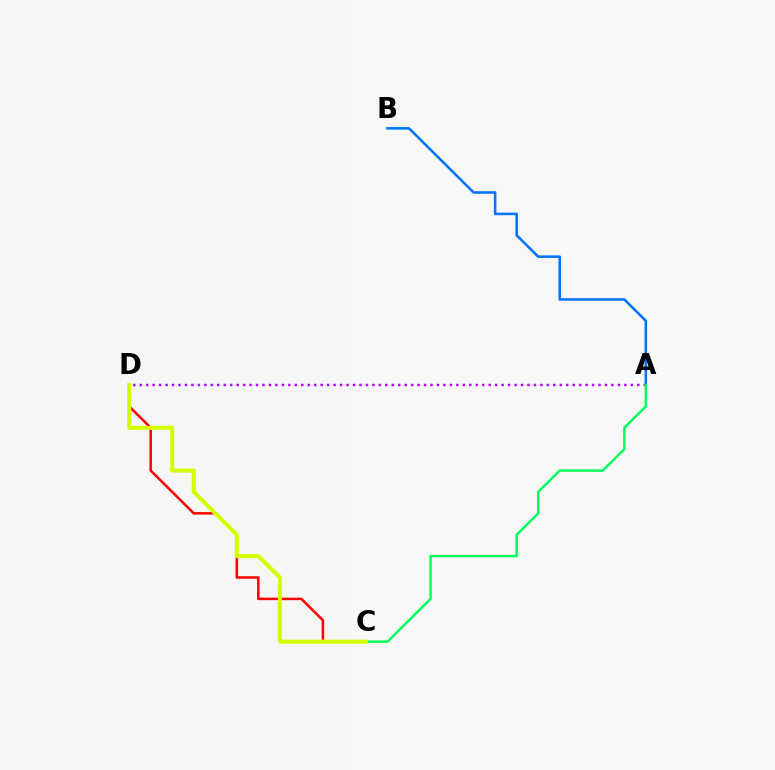{('C', 'D'): [{'color': '#ff0000', 'line_style': 'solid', 'thickness': 1.8}, {'color': '#d1ff00', 'line_style': 'solid', 'thickness': 2.91}], ('A', 'B'): [{'color': '#0074ff', 'line_style': 'solid', 'thickness': 1.84}], ('A', 'D'): [{'color': '#b900ff', 'line_style': 'dotted', 'thickness': 1.76}], ('A', 'C'): [{'color': '#00ff5c', 'line_style': 'solid', 'thickness': 1.77}]}